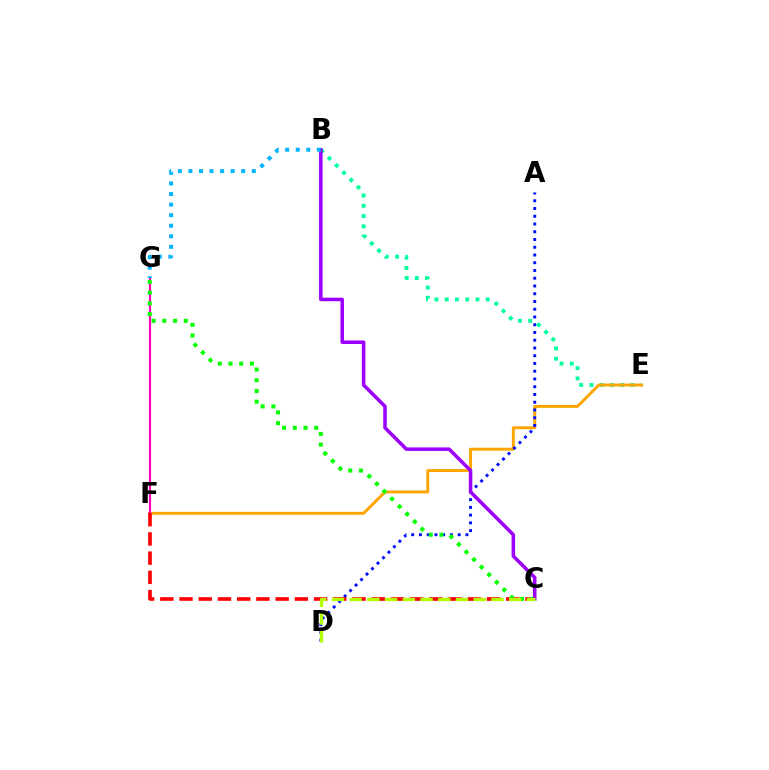{('B', 'E'): [{'color': '#00ff9d', 'line_style': 'dotted', 'thickness': 2.79}], ('E', 'F'): [{'color': '#ffa500', 'line_style': 'solid', 'thickness': 2.12}], ('F', 'G'): [{'color': '#ff00bd', 'line_style': 'solid', 'thickness': 1.54}], ('A', 'D'): [{'color': '#0010ff', 'line_style': 'dotted', 'thickness': 2.11}], ('C', 'F'): [{'color': '#ff0000', 'line_style': 'dashed', 'thickness': 2.61}], ('C', 'G'): [{'color': '#08ff00', 'line_style': 'dotted', 'thickness': 2.91}], ('B', 'C'): [{'color': '#9b00ff', 'line_style': 'solid', 'thickness': 2.53}], ('B', 'G'): [{'color': '#00b5ff', 'line_style': 'dotted', 'thickness': 2.87}], ('C', 'D'): [{'color': '#b3ff00', 'line_style': 'dashed', 'thickness': 2.41}]}